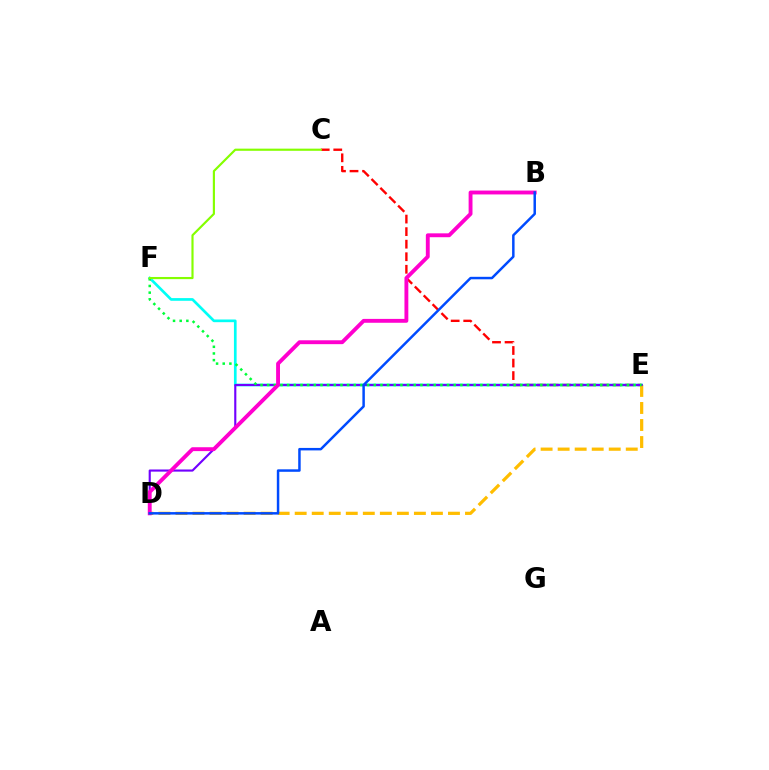{('E', 'F'): [{'color': '#00fff6', 'line_style': 'solid', 'thickness': 1.94}, {'color': '#00ff39', 'line_style': 'dotted', 'thickness': 1.81}], ('C', 'E'): [{'color': '#ff0000', 'line_style': 'dashed', 'thickness': 1.7}], ('D', 'E'): [{'color': '#ffbd00', 'line_style': 'dashed', 'thickness': 2.31}, {'color': '#7200ff', 'line_style': 'solid', 'thickness': 1.54}], ('B', 'D'): [{'color': '#ff00cf', 'line_style': 'solid', 'thickness': 2.79}, {'color': '#004bff', 'line_style': 'solid', 'thickness': 1.79}], ('C', 'F'): [{'color': '#84ff00', 'line_style': 'solid', 'thickness': 1.56}]}